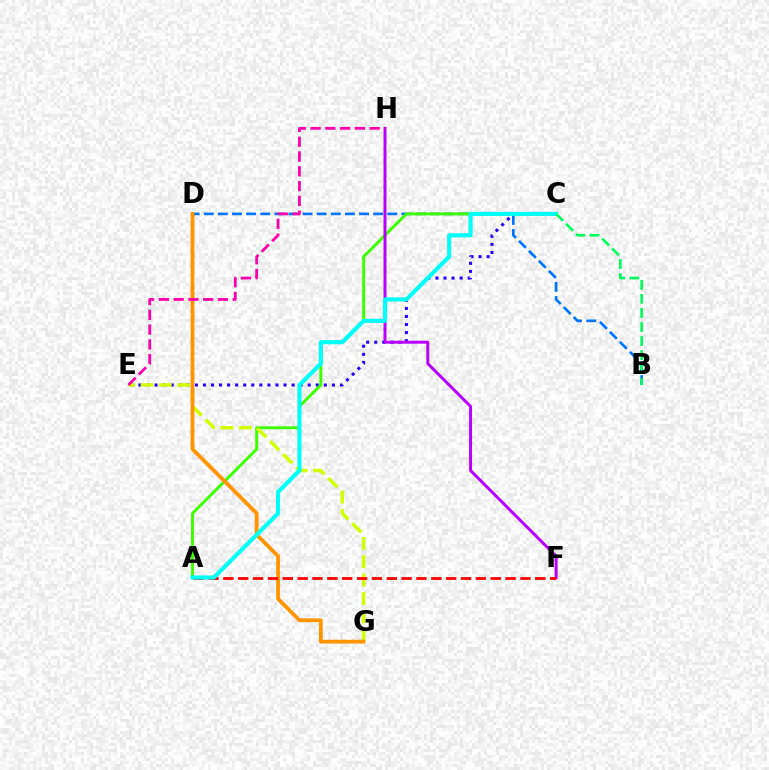{('C', 'E'): [{'color': '#2500ff', 'line_style': 'dotted', 'thickness': 2.19}], ('B', 'D'): [{'color': '#0074ff', 'line_style': 'dashed', 'thickness': 1.92}], ('A', 'C'): [{'color': '#3dff00', 'line_style': 'solid', 'thickness': 2.13}, {'color': '#00fff6', 'line_style': 'solid', 'thickness': 2.96}], ('F', 'H'): [{'color': '#b900ff', 'line_style': 'solid', 'thickness': 2.13}], ('E', 'G'): [{'color': '#d1ff00', 'line_style': 'dashed', 'thickness': 2.5}], ('D', 'G'): [{'color': '#ff9400', 'line_style': 'solid', 'thickness': 2.72}], ('A', 'F'): [{'color': '#ff0000', 'line_style': 'dashed', 'thickness': 2.02}], ('E', 'H'): [{'color': '#ff00ac', 'line_style': 'dashed', 'thickness': 2.01}], ('B', 'C'): [{'color': '#00ff5c', 'line_style': 'dashed', 'thickness': 1.91}]}